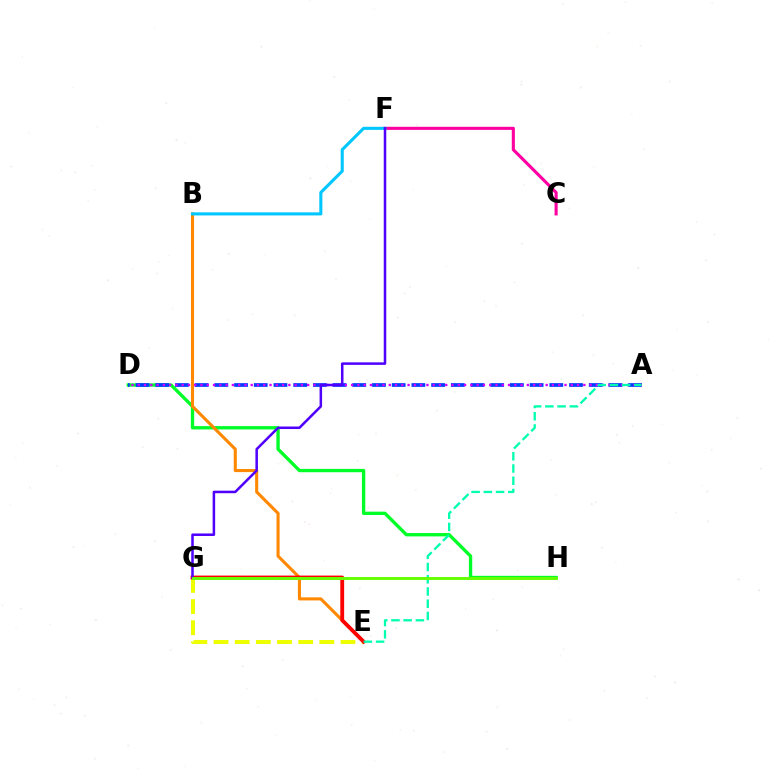{('E', 'G'): [{'color': '#eeff00', 'line_style': 'dashed', 'thickness': 2.87}, {'color': '#ff0000', 'line_style': 'solid', 'thickness': 2.76}], ('D', 'H'): [{'color': '#00ff27', 'line_style': 'solid', 'thickness': 2.4}], ('B', 'E'): [{'color': '#ff8800', 'line_style': 'solid', 'thickness': 2.22}], ('A', 'D'): [{'color': '#003fff', 'line_style': 'dashed', 'thickness': 2.68}, {'color': '#d600ff', 'line_style': 'dotted', 'thickness': 1.71}], ('C', 'F'): [{'color': '#ff00a0', 'line_style': 'solid', 'thickness': 2.23}], ('B', 'F'): [{'color': '#00c7ff', 'line_style': 'solid', 'thickness': 2.21}], ('F', 'G'): [{'color': '#4f00ff', 'line_style': 'solid', 'thickness': 1.81}], ('A', 'E'): [{'color': '#00ffaf', 'line_style': 'dashed', 'thickness': 1.66}], ('G', 'H'): [{'color': '#66ff00', 'line_style': 'solid', 'thickness': 2.11}]}